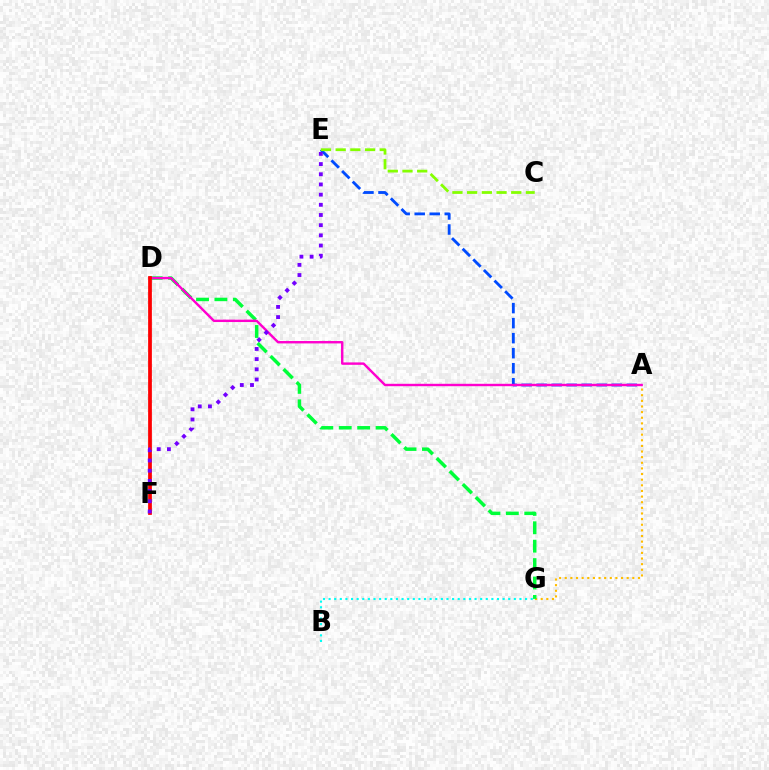{('A', 'E'): [{'color': '#004bff', 'line_style': 'dashed', 'thickness': 2.04}], ('A', 'G'): [{'color': '#ffbd00', 'line_style': 'dotted', 'thickness': 1.53}], ('D', 'G'): [{'color': '#00ff39', 'line_style': 'dashed', 'thickness': 2.5}], ('A', 'D'): [{'color': '#ff00cf', 'line_style': 'solid', 'thickness': 1.73}], ('B', 'G'): [{'color': '#00fff6', 'line_style': 'dotted', 'thickness': 1.53}], ('D', 'F'): [{'color': '#ff0000', 'line_style': 'solid', 'thickness': 2.7}], ('C', 'E'): [{'color': '#84ff00', 'line_style': 'dashed', 'thickness': 2.0}], ('E', 'F'): [{'color': '#7200ff', 'line_style': 'dotted', 'thickness': 2.77}]}